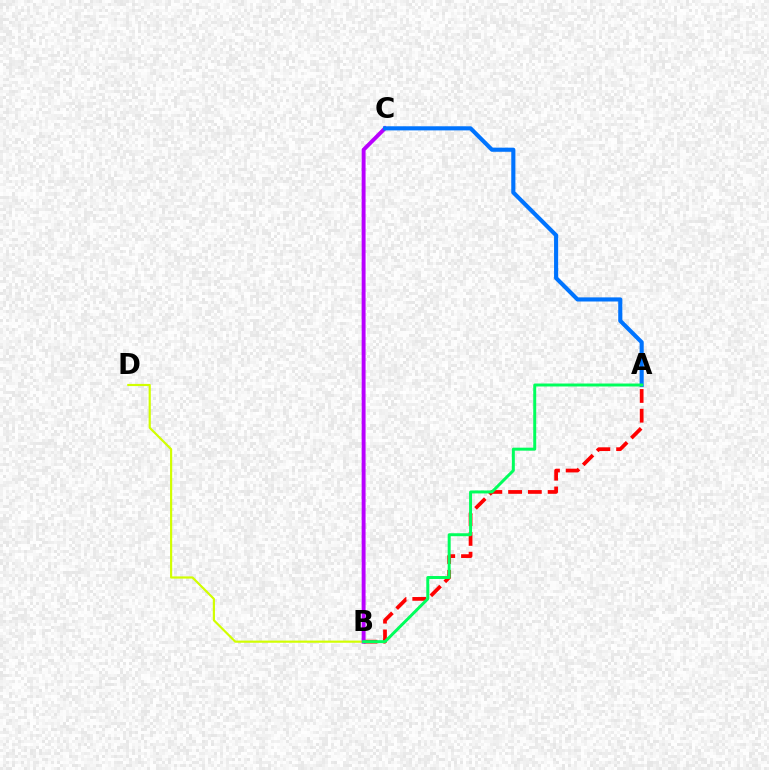{('A', 'B'): [{'color': '#ff0000', 'line_style': 'dashed', 'thickness': 2.68}, {'color': '#00ff5c', 'line_style': 'solid', 'thickness': 2.13}], ('B', 'D'): [{'color': '#d1ff00', 'line_style': 'solid', 'thickness': 1.57}], ('B', 'C'): [{'color': '#b900ff', 'line_style': 'solid', 'thickness': 2.81}], ('A', 'C'): [{'color': '#0074ff', 'line_style': 'solid', 'thickness': 2.96}]}